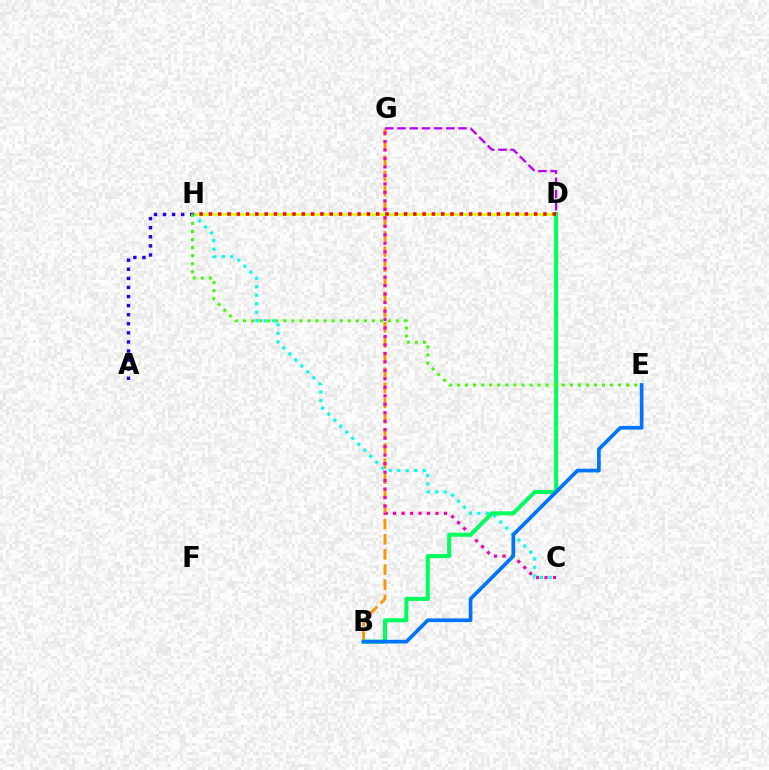{('D', 'H'): [{'color': '#d1ff00', 'line_style': 'solid', 'thickness': 1.83}, {'color': '#ff0000', 'line_style': 'dotted', 'thickness': 2.52}], ('A', 'H'): [{'color': '#2500ff', 'line_style': 'dotted', 'thickness': 2.47}], ('B', 'G'): [{'color': '#ff9400', 'line_style': 'dashed', 'thickness': 2.06}], ('C', 'G'): [{'color': '#ff00ac', 'line_style': 'dotted', 'thickness': 2.3}], ('C', 'H'): [{'color': '#00fff6', 'line_style': 'dotted', 'thickness': 2.31}], ('B', 'D'): [{'color': '#00ff5c', 'line_style': 'solid', 'thickness': 2.9}], ('B', 'E'): [{'color': '#0074ff', 'line_style': 'solid', 'thickness': 2.65}], ('E', 'H'): [{'color': '#3dff00', 'line_style': 'dotted', 'thickness': 2.19}], ('D', 'G'): [{'color': '#b900ff', 'line_style': 'dashed', 'thickness': 1.66}]}